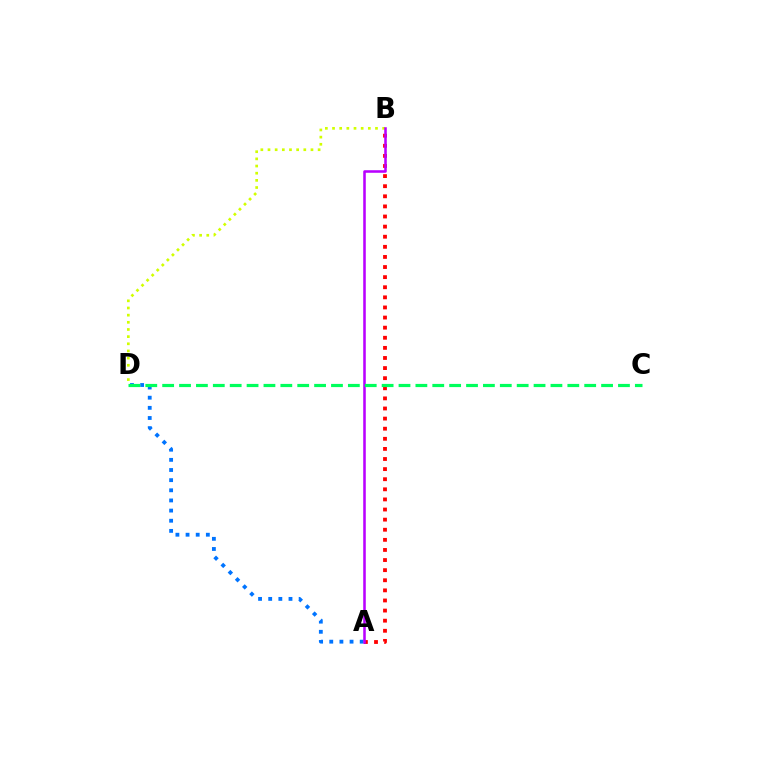{('B', 'D'): [{'color': '#d1ff00', 'line_style': 'dotted', 'thickness': 1.95}], ('A', 'B'): [{'color': '#ff0000', 'line_style': 'dotted', 'thickness': 2.75}, {'color': '#b900ff', 'line_style': 'solid', 'thickness': 1.84}], ('A', 'D'): [{'color': '#0074ff', 'line_style': 'dotted', 'thickness': 2.76}], ('C', 'D'): [{'color': '#00ff5c', 'line_style': 'dashed', 'thickness': 2.29}]}